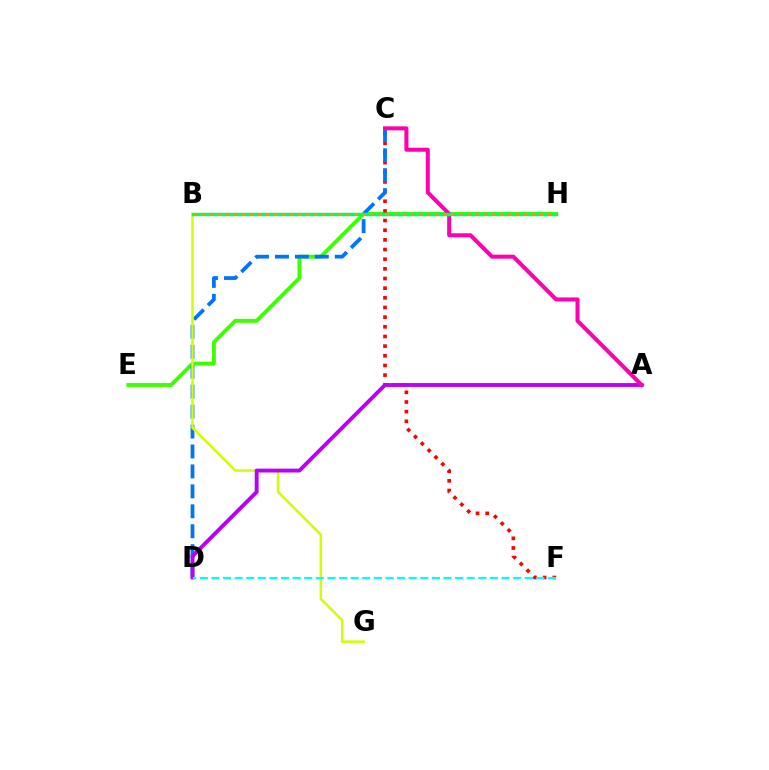{('E', 'H'): [{'color': '#3dff00', 'line_style': 'solid', 'thickness': 2.8}], ('C', 'F'): [{'color': '#ff0000', 'line_style': 'dotted', 'thickness': 2.62}], ('C', 'D'): [{'color': '#0074ff', 'line_style': 'dashed', 'thickness': 2.71}], ('B', 'G'): [{'color': '#d1ff00', 'line_style': 'solid', 'thickness': 1.84}], ('A', 'D'): [{'color': '#b900ff', 'line_style': 'solid', 'thickness': 2.79}], ('B', 'H'): [{'color': '#2500ff', 'line_style': 'solid', 'thickness': 2.15}, {'color': '#00ff5c', 'line_style': 'solid', 'thickness': 2.49}, {'color': '#ff9400', 'line_style': 'dotted', 'thickness': 2.19}], ('A', 'C'): [{'color': '#ff00ac', 'line_style': 'solid', 'thickness': 2.89}], ('D', 'F'): [{'color': '#00fff6', 'line_style': 'dashed', 'thickness': 1.58}]}